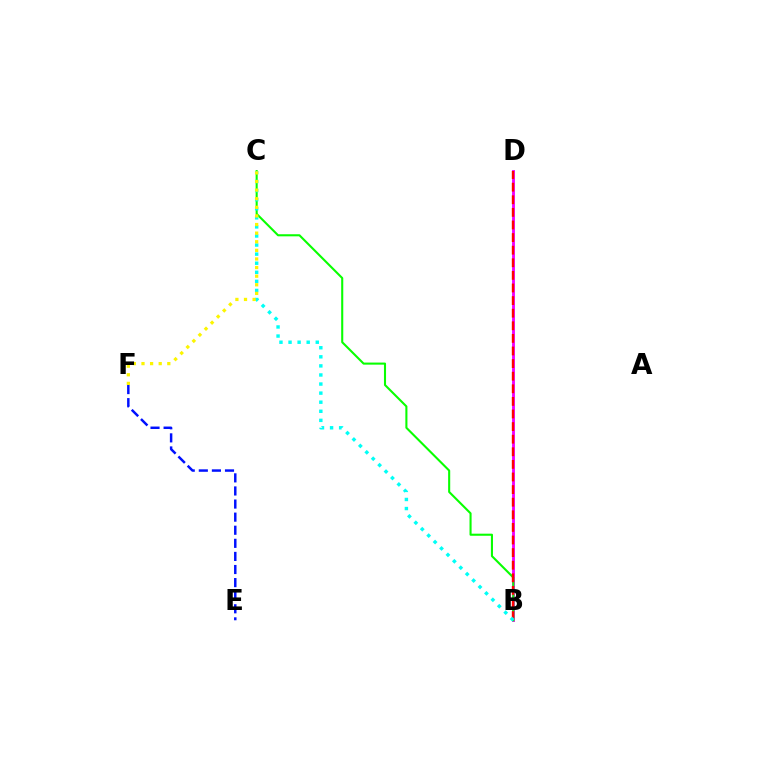{('B', 'D'): [{'color': '#ee00ff', 'line_style': 'solid', 'thickness': 2.05}, {'color': '#ff0000', 'line_style': 'dashed', 'thickness': 1.71}], ('B', 'C'): [{'color': '#08ff00', 'line_style': 'solid', 'thickness': 1.5}, {'color': '#00fff6', 'line_style': 'dotted', 'thickness': 2.47}], ('C', 'F'): [{'color': '#fcf500', 'line_style': 'dotted', 'thickness': 2.34}], ('E', 'F'): [{'color': '#0010ff', 'line_style': 'dashed', 'thickness': 1.78}]}